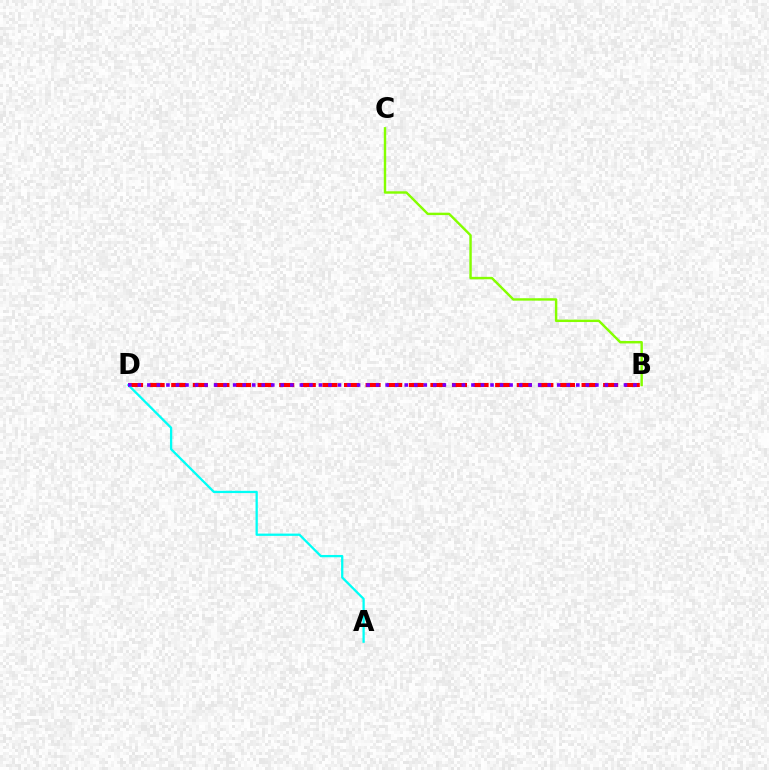{('B', 'D'): [{'color': '#ff0000', 'line_style': 'dashed', 'thickness': 2.93}, {'color': '#7200ff', 'line_style': 'dotted', 'thickness': 2.59}], ('A', 'D'): [{'color': '#00fff6', 'line_style': 'solid', 'thickness': 1.64}], ('B', 'C'): [{'color': '#84ff00', 'line_style': 'solid', 'thickness': 1.74}]}